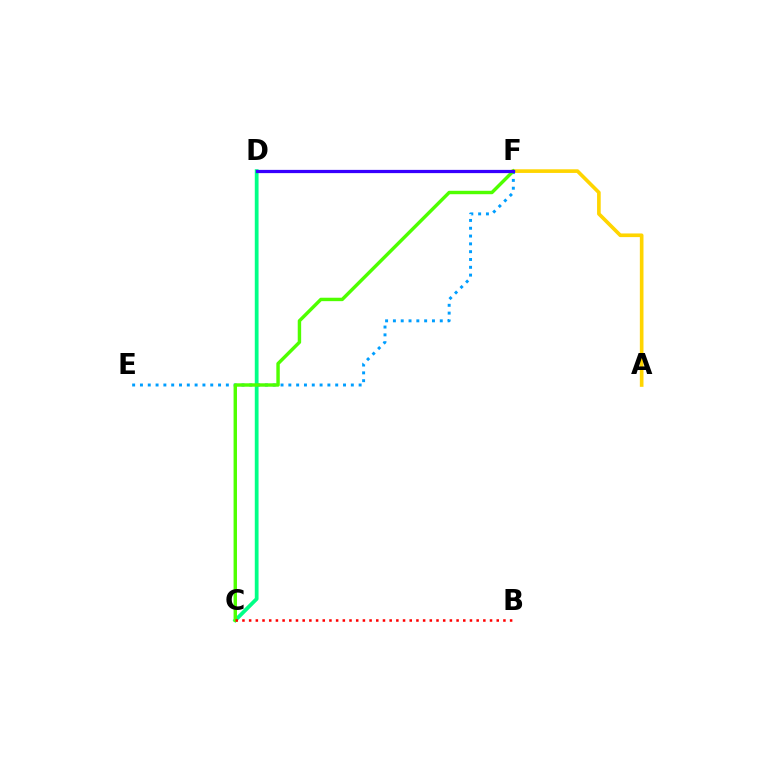{('C', 'D'): [{'color': '#ff00ed', 'line_style': 'dashed', 'thickness': 1.86}, {'color': '#00ff86', 'line_style': 'solid', 'thickness': 2.71}], ('A', 'F'): [{'color': '#ffd500', 'line_style': 'solid', 'thickness': 2.63}], ('E', 'F'): [{'color': '#009eff', 'line_style': 'dotted', 'thickness': 2.12}], ('C', 'F'): [{'color': '#4fff00', 'line_style': 'solid', 'thickness': 2.47}], ('B', 'C'): [{'color': '#ff0000', 'line_style': 'dotted', 'thickness': 1.82}], ('D', 'F'): [{'color': '#3700ff', 'line_style': 'solid', 'thickness': 2.33}]}